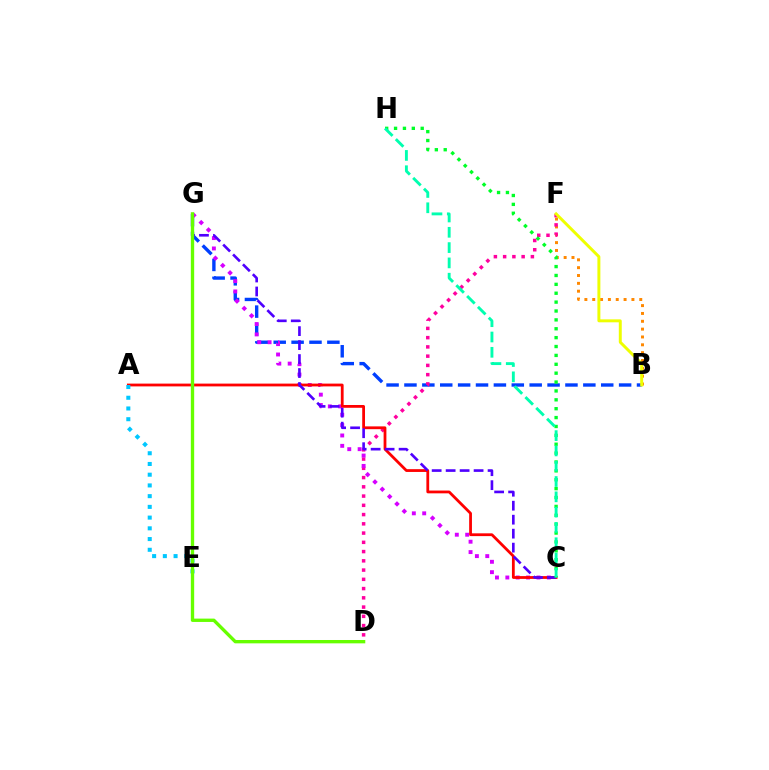{('B', 'G'): [{'color': '#003fff', 'line_style': 'dashed', 'thickness': 2.43}], ('B', 'F'): [{'color': '#ff8800', 'line_style': 'dotted', 'thickness': 2.13}, {'color': '#eeff00', 'line_style': 'solid', 'thickness': 2.13}], ('D', 'F'): [{'color': '#ff00a0', 'line_style': 'dotted', 'thickness': 2.51}], ('C', 'G'): [{'color': '#d600ff', 'line_style': 'dotted', 'thickness': 2.82}, {'color': '#4f00ff', 'line_style': 'dashed', 'thickness': 1.9}], ('A', 'C'): [{'color': '#ff0000', 'line_style': 'solid', 'thickness': 2.01}], ('A', 'E'): [{'color': '#00c7ff', 'line_style': 'dotted', 'thickness': 2.91}], ('D', 'G'): [{'color': '#66ff00', 'line_style': 'solid', 'thickness': 2.41}], ('C', 'H'): [{'color': '#00ff27', 'line_style': 'dotted', 'thickness': 2.41}, {'color': '#00ffaf', 'line_style': 'dashed', 'thickness': 2.08}]}